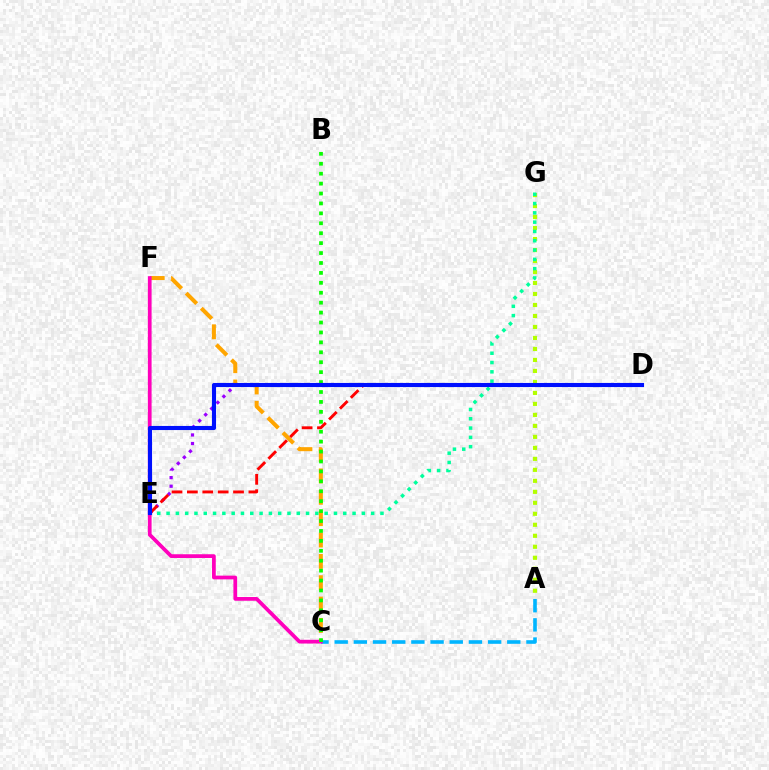{('A', 'G'): [{'color': '#b3ff00', 'line_style': 'dotted', 'thickness': 2.99}], ('E', 'G'): [{'color': '#00ff9d', 'line_style': 'dotted', 'thickness': 2.53}], ('C', 'F'): [{'color': '#ffa500', 'line_style': 'dashed', 'thickness': 2.9}, {'color': '#ff00bd', 'line_style': 'solid', 'thickness': 2.69}], ('A', 'C'): [{'color': '#00b5ff', 'line_style': 'dashed', 'thickness': 2.61}], ('D', 'E'): [{'color': '#9b00ff', 'line_style': 'dotted', 'thickness': 2.33}, {'color': '#ff0000', 'line_style': 'dashed', 'thickness': 2.09}, {'color': '#0010ff', 'line_style': 'solid', 'thickness': 2.95}], ('B', 'C'): [{'color': '#08ff00', 'line_style': 'dotted', 'thickness': 2.7}]}